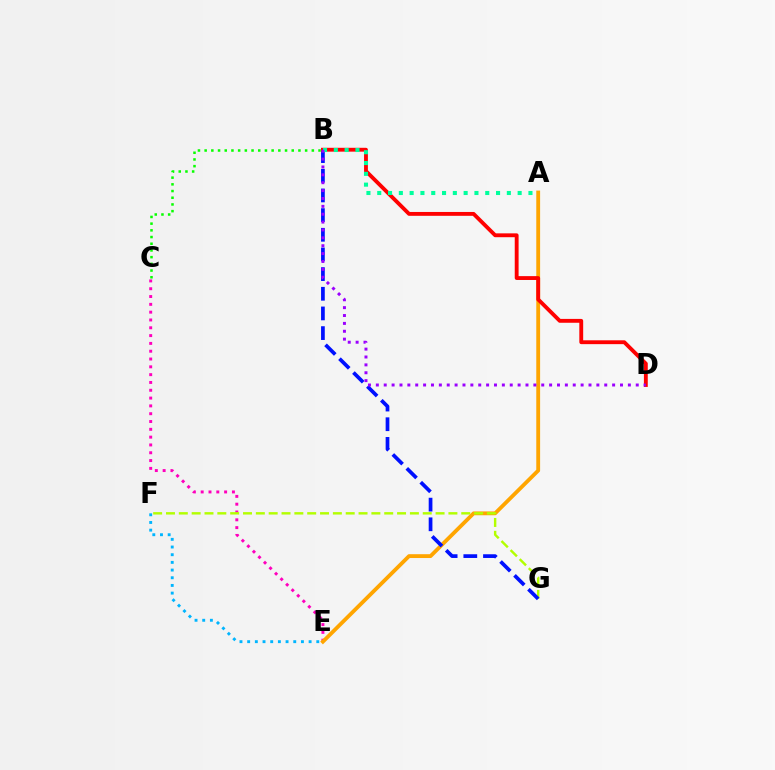{('C', 'E'): [{'color': '#ff00bd', 'line_style': 'dotted', 'thickness': 2.12}], ('A', 'E'): [{'color': '#ffa500', 'line_style': 'solid', 'thickness': 2.76}], ('F', 'G'): [{'color': '#b3ff00', 'line_style': 'dashed', 'thickness': 1.74}], ('B', 'C'): [{'color': '#08ff00', 'line_style': 'dotted', 'thickness': 1.82}], ('B', 'G'): [{'color': '#0010ff', 'line_style': 'dashed', 'thickness': 2.67}], ('B', 'D'): [{'color': '#ff0000', 'line_style': 'solid', 'thickness': 2.77}, {'color': '#9b00ff', 'line_style': 'dotted', 'thickness': 2.14}], ('A', 'B'): [{'color': '#00ff9d', 'line_style': 'dotted', 'thickness': 2.93}], ('E', 'F'): [{'color': '#00b5ff', 'line_style': 'dotted', 'thickness': 2.09}]}